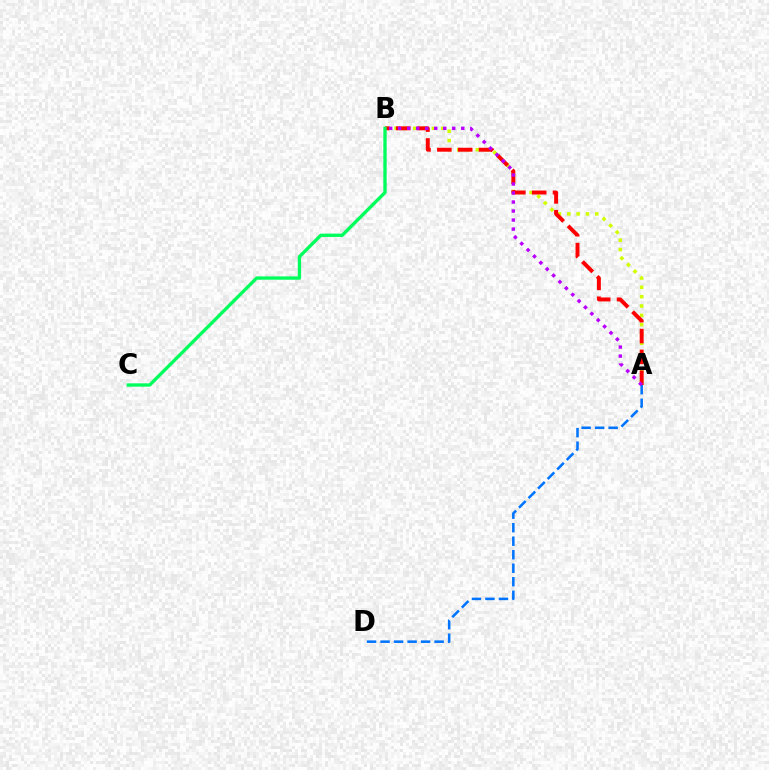{('A', 'B'): [{'color': '#d1ff00', 'line_style': 'dotted', 'thickness': 2.53}, {'color': '#ff0000', 'line_style': 'dashed', 'thickness': 2.83}, {'color': '#b900ff', 'line_style': 'dotted', 'thickness': 2.45}], ('A', 'D'): [{'color': '#0074ff', 'line_style': 'dashed', 'thickness': 1.84}], ('B', 'C'): [{'color': '#00ff5c', 'line_style': 'solid', 'thickness': 2.4}]}